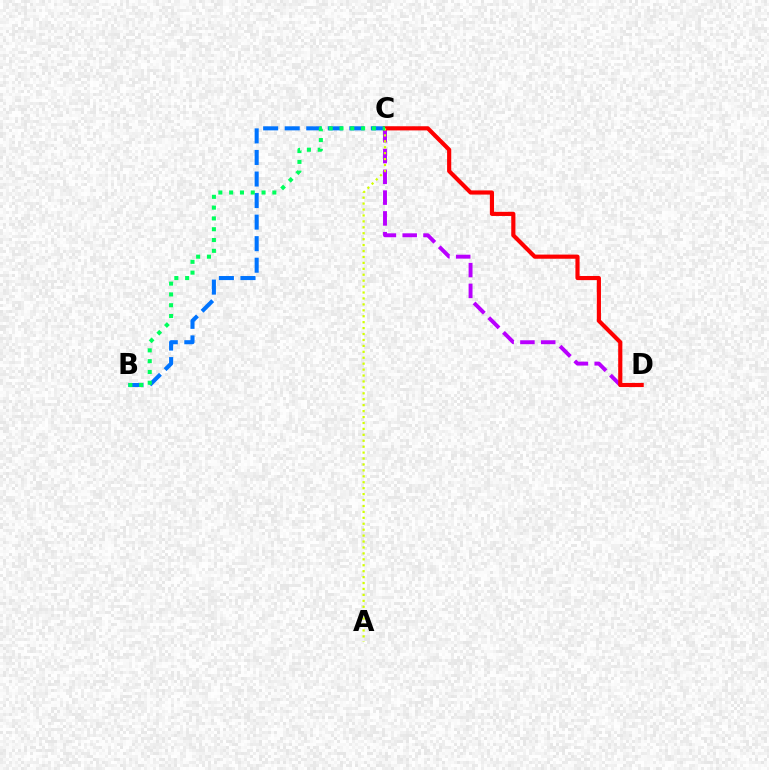{('C', 'D'): [{'color': '#b900ff', 'line_style': 'dashed', 'thickness': 2.82}, {'color': '#ff0000', 'line_style': 'solid', 'thickness': 2.99}], ('B', 'C'): [{'color': '#0074ff', 'line_style': 'dashed', 'thickness': 2.93}, {'color': '#00ff5c', 'line_style': 'dotted', 'thickness': 2.93}], ('A', 'C'): [{'color': '#d1ff00', 'line_style': 'dotted', 'thickness': 1.61}]}